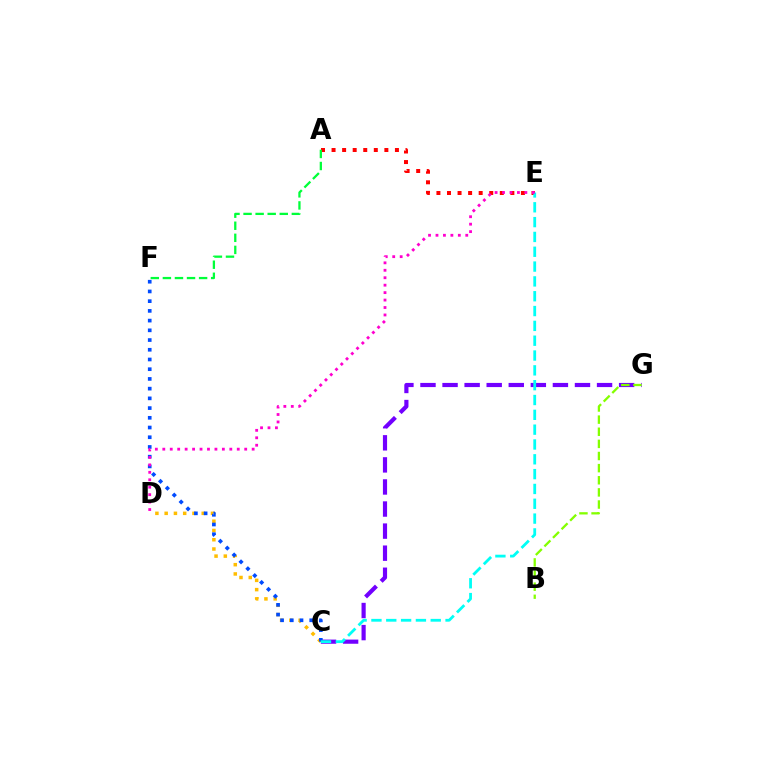{('C', 'G'): [{'color': '#7200ff', 'line_style': 'dashed', 'thickness': 3.0}], ('C', 'D'): [{'color': '#ffbd00', 'line_style': 'dotted', 'thickness': 2.52}], ('C', 'F'): [{'color': '#004bff', 'line_style': 'dotted', 'thickness': 2.64}], ('A', 'E'): [{'color': '#ff0000', 'line_style': 'dotted', 'thickness': 2.87}], ('A', 'F'): [{'color': '#00ff39', 'line_style': 'dashed', 'thickness': 1.64}], ('B', 'G'): [{'color': '#84ff00', 'line_style': 'dashed', 'thickness': 1.65}], ('C', 'E'): [{'color': '#00fff6', 'line_style': 'dashed', 'thickness': 2.01}], ('D', 'E'): [{'color': '#ff00cf', 'line_style': 'dotted', 'thickness': 2.02}]}